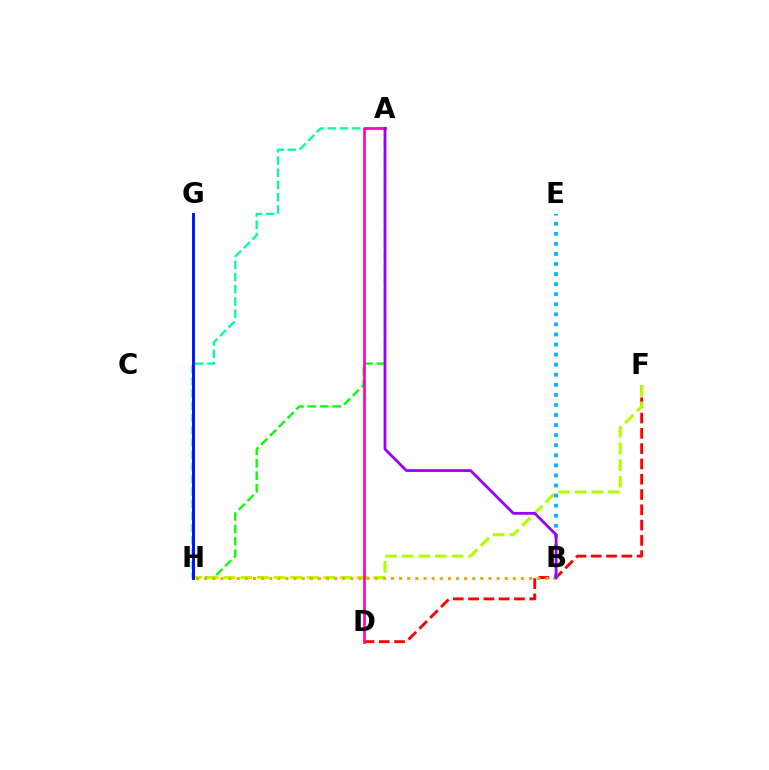{('A', 'H'): [{'color': '#08ff00', 'line_style': 'dashed', 'thickness': 1.69}, {'color': '#00ff9d', 'line_style': 'dashed', 'thickness': 1.66}], ('D', 'F'): [{'color': '#ff0000', 'line_style': 'dashed', 'thickness': 2.08}], ('F', 'H'): [{'color': '#b3ff00', 'line_style': 'dashed', 'thickness': 2.26}], ('A', 'D'): [{'color': '#ff00bd', 'line_style': 'solid', 'thickness': 1.92}], ('B', 'H'): [{'color': '#ffa500', 'line_style': 'dotted', 'thickness': 2.21}], ('B', 'E'): [{'color': '#00b5ff', 'line_style': 'dotted', 'thickness': 2.74}], ('G', 'H'): [{'color': '#0010ff', 'line_style': 'solid', 'thickness': 2.1}], ('A', 'B'): [{'color': '#9b00ff', 'line_style': 'solid', 'thickness': 2.0}]}